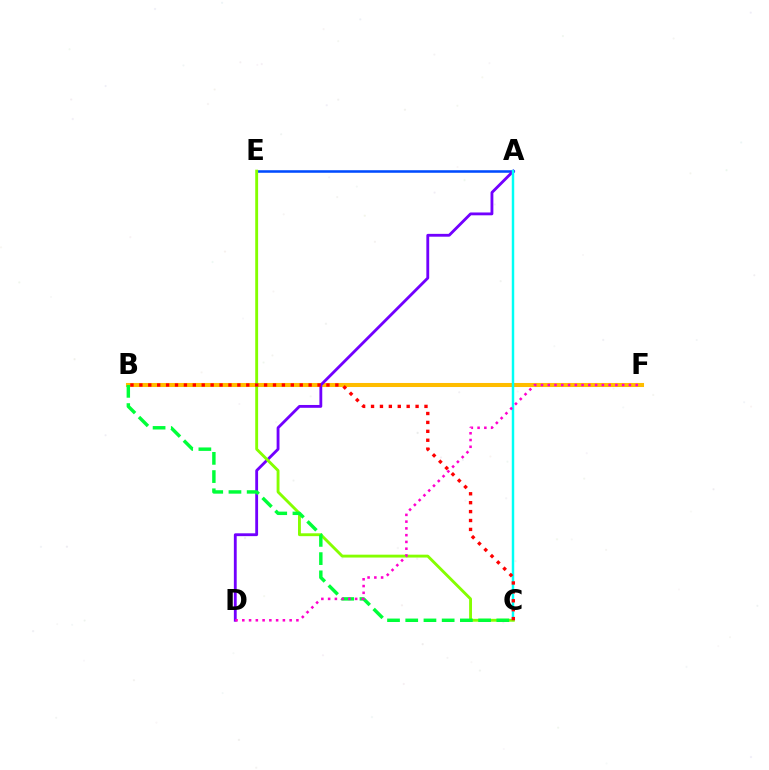{('B', 'F'): [{'color': '#ffbd00', 'line_style': 'solid', 'thickness': 2.91}], ('A', 'E'): [{'color': '#004bff', 'line_style': 'solid', 'thickness': 1.84}], ('A', 'D'): [{'color': '#7200ff', 'line_style': 'solid', 'thickness': 2.04}], ('A', 'C'): [{'color': '#00fff6', 'line_style': 'solid', 'thickness': 1.77}], ('C', 'E'): [{'color': '#84ff00', 'line_style': 'solid', 'thickness': 2.07}], ('B', 'C'): [{'color': '#00ff39', 'line_style': 'dashed', 'thickness': 2.47}, {'color': '#ff0000', 'line_style': 'dotted', 'thickness': 2.42}], ('D', 'F'): [{'color': '#ff00cf', 'line_style': 'dotted', 'thickness': 1.84}]}